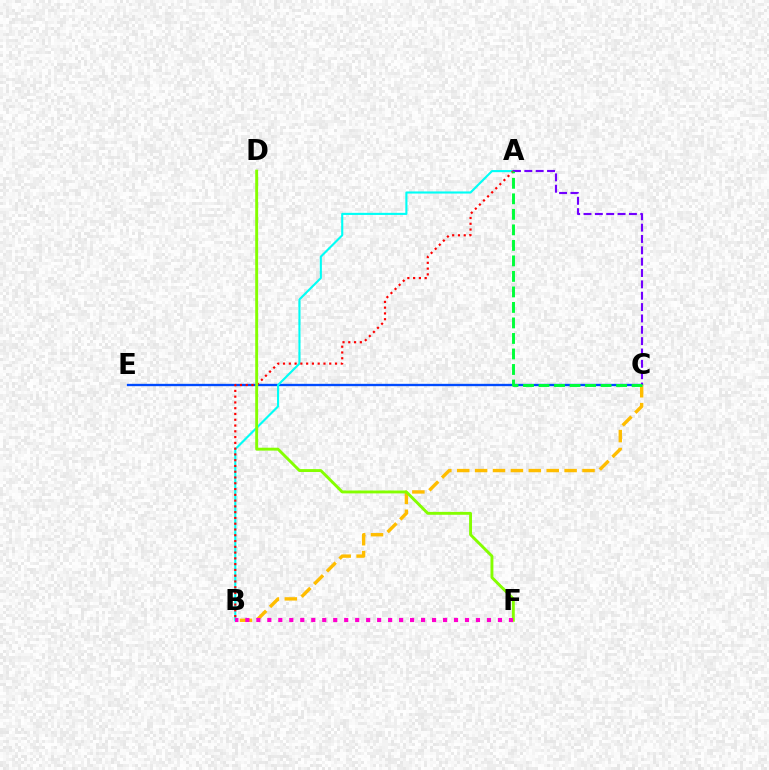{('C', 'E'): [{'color': '#004bff', 'line_style': 'solid', 'thickness': 1.69}], ('A', 'B'): [{'color': '#00fff6', 'line_style': 'solid', 'thickness': 1.52}, {'color': '#ff0000', 'line_style': 'dotted', 'thickness': 1.57}], ('A', 'C'): [{'color': '#7200ff', 'line_style': 'dashed', 'thickness': 1.54}, {'color': '#00ff39', 'line_style': 'dashed', 'thickness': 2.11}], ('B', 'C'): [{'color': '#ffbd00', 'line_style': 'dashed', 'thickness': 2.43}], ('D', 'F'): [{'color': '#84ff00', 'line_style': 'solid', 'thickness': 2.08}], ('B', 'F'): [{'color': '#ff00cf', 'line_style': 'dotted', 'thickness': 2.98}]}